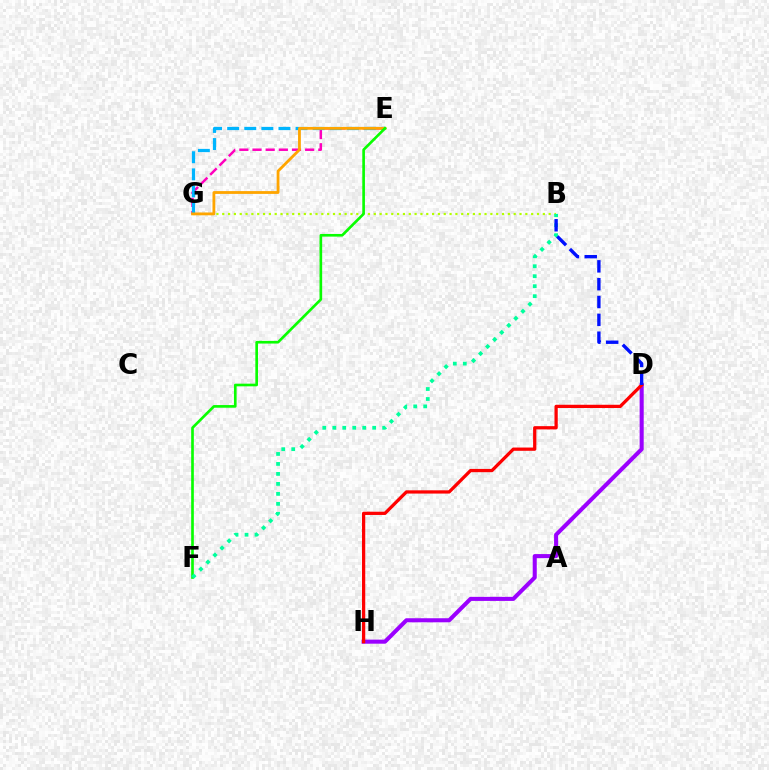{('D', 'H'): [{'color': '#9b00ff', 'line_style': 'solid', 'thickness': 2.93}, {'color': '#ff0000', 'line_style': 'solid', 'thickness': 2.35}], ('E', 'G'): [{'color': '#ff00bd', 'line_style': 'dashed', 'thickness': 1.79}, {'color': '#00b5ff', 'line_style': 'dashed', 'thickness': 2.32}, {'color': '#ffa500', 'line_style': 'solid', 'thickness': 2.02}], ('B', 'G'): [{'color': '#b3ff00', 'line_style': 'dotted', 'thickness': 1.58}], ('E', 'F'): [{'color': '#08ff00', 'line_style': 'solid', 'thickness': 1.91}], ('B', 'F'): [{'color': '#00ff9d', 'line_style': 'dotted', 'thickness': 2.71}], ('B', 'D'): [{'color': '#0010ff', 'line_style': 'dashed', 'thickness': 2.42}]}